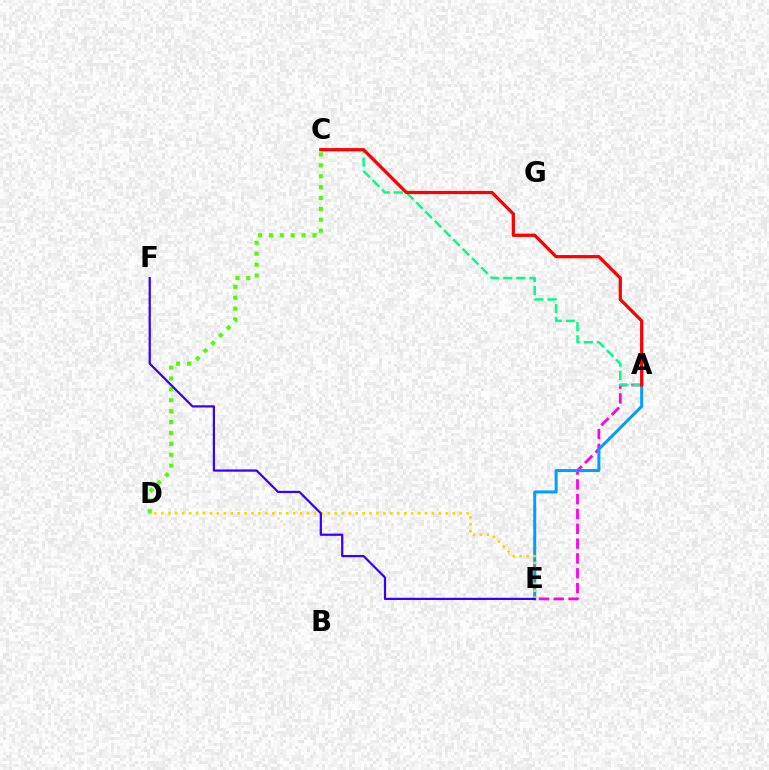{('C', 'D'): [{'color': '#4fff00', 'line_style': 'dotted', 'thickness': 2.96}], ('A', 'E'): [{'color': '#ff00ed', 'line_style': 'dashed', 'thickness': 2.01}, {'color': '#009eff', 'line_style': 'solid', 'thickness': 2.16}], ('D', 'E'): [{'color': '#ffd500', 'line_style': 'dotted', 'thickness': 1.89}], ('A', 'C'): [{'color': '#00ff86', 'line_style': 'dashed', 'thickness': 1.79}, {'color': '#ff0000', 'line_style': 'solid', 'thickness': 2.33}], ('E', 'F'): [{'color': '#3700ff', 'line_style': 'solid', 'thickness': 1.6}]}